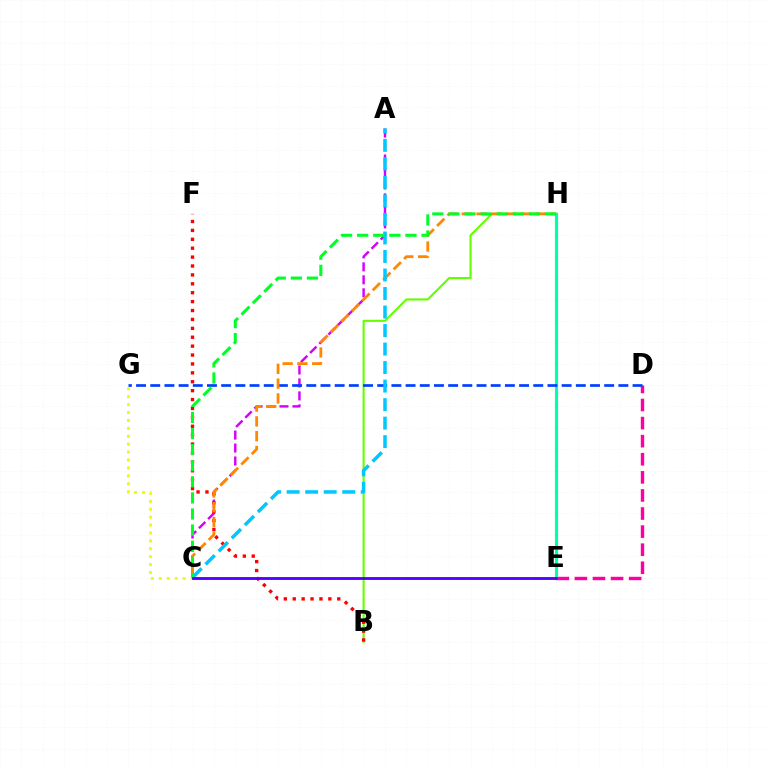{('B', 'H'): [{'color': '#66ff00', 'line_style': 'solid', 'thickness': 1.53}], ('A', 'C'): [{'color': '#d600ff', 'line_style': 'dashed', 'thickness': 1.76}, {'color': '#00c7ff', 'line_style': 'dashed', 'thickness': 2.52}], ('C', 'G'): [{'color': '#eeff00', 'line_style': 'dotted', 'thickness': 2.15}], ('D', 'E'): [{'color': '#ff00a0', 'line_style': 'dashed', 'thickness': 2.46}], ('E', 'H'): [{'color': '#00ffaf', 'line_style': 'solid', 'thickness': 2.28}], ('B', 'F'): [{'color': '#ff0000', 'line_style': 'dotted', 'thickness': 2.42}], ('D', 'G'): [{'color': '#003fff', 'line_style': 'dashed', 'thickness': 1.93}], ('C', 'H'): [{'color': '#ff8800', 'line_style': 'dashed', 'thickness': 2.01}, {'color': '#00ff27', 'line_style': 'dashed', 'thickness': 2.19}], ('C', 'E'): [{'color': '#4f00ff', 'line_style': 'solid', 'thickness': 2.04}]}